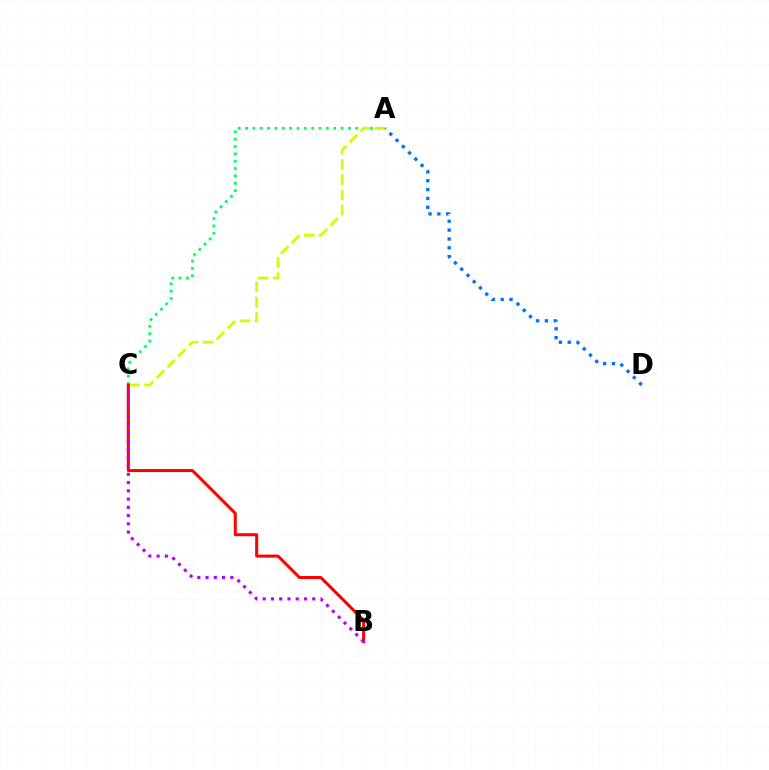{('A', 'C'): [{'color': '#00ff5c', 'line_style': 'dotted', 'thickness': 2.0}, {'color': '#d1ff00', 'line_style': 'dashed', 'thickness': 2.07}], ('A', 'D'): [{'color': '#0074ff', 'line_style': 'dotted', 'thickness': 2.4}], ('B', 'C'): [{'color': '#ff0000', 'line_style': 'solid', 'thickness': 2.17}, {'color': '#b900ff', 'line_style': 'dotted', 'thickness': 2.24}]}